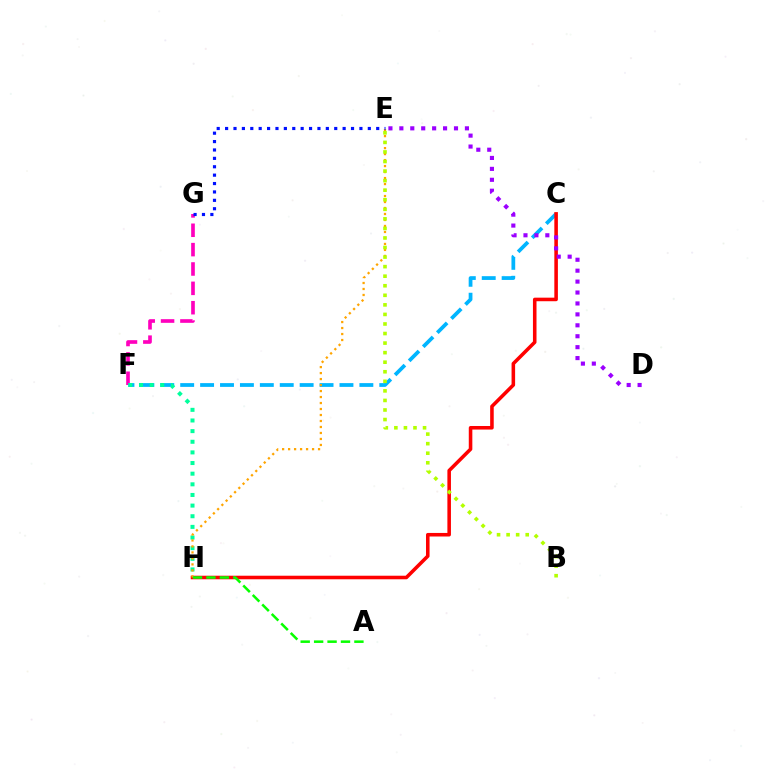{('F', 'G'): [{'color': '#ff00bd', 'line_style': 'dashed', 'thickness': 2.63}], ('C', 'F'): [{'color': '#00b5ff', 'line_style': 'dashed', 'thickness': 2.7}], ('C', 'H'): [{'color': '#ff0000', 'line_style': 'solid', 'thickness': 2.56}], ('F', 'H'): [{'color': '#00ff9d', 'line_style': 'dotted', 'thickness': 2.89}], ('E', 'H'): [{'color': '#ffa500', 'line_style': 'dotted', 'thickness': 1.63}], ('A', 'H'): [{'color': '#08ff00', 'line_style': 'dashed', 'thickness': 1.82}], ('D', 'E'): [{'color': '#9b00ff', 'line_style': 'dotted', 'thickness': 2.97}], ('B', 'E'): [{'color': '#b3ff00', 'line_style': 'dotted', 'thickness': 2.6}], ('E', 'G'): [{'color': '#0010ff', 'line_style': 'dotted', 'thickness': 2.28}]}